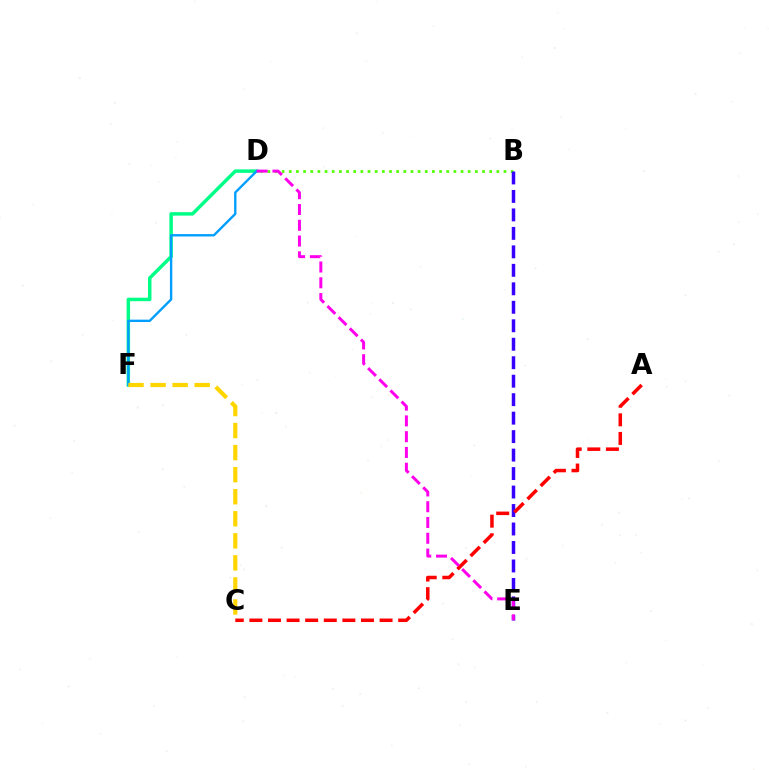{('D', 'F'): [{'color': '#00ff86', 'line_style': 'solid', 'thickness': 2.51}, {'color': '#009eff', 'line_style': 'solid', 'thickness': 1.71}], ('B', 'D'): [{'color': '#4fff00', 'line_style': 'dotted', 'thickness': 1.94}], ('B', 'E'): [{'color': '#3700ff', 'line_style': 'dashed', 'thickness': 2.51}], ('C', 'F'): [{'color': '#ffd500', 'line_style': 'dashed', 'thickness': 3.0}], ('A', 'C'): [{'color': '#ff0000', 'line_style': 'dashed', 'thickness': 2.53}], ('D', 'E'): [{'color': '#ff00ed', 'line_style': 'dashed', 'thickness': 2.14}]}